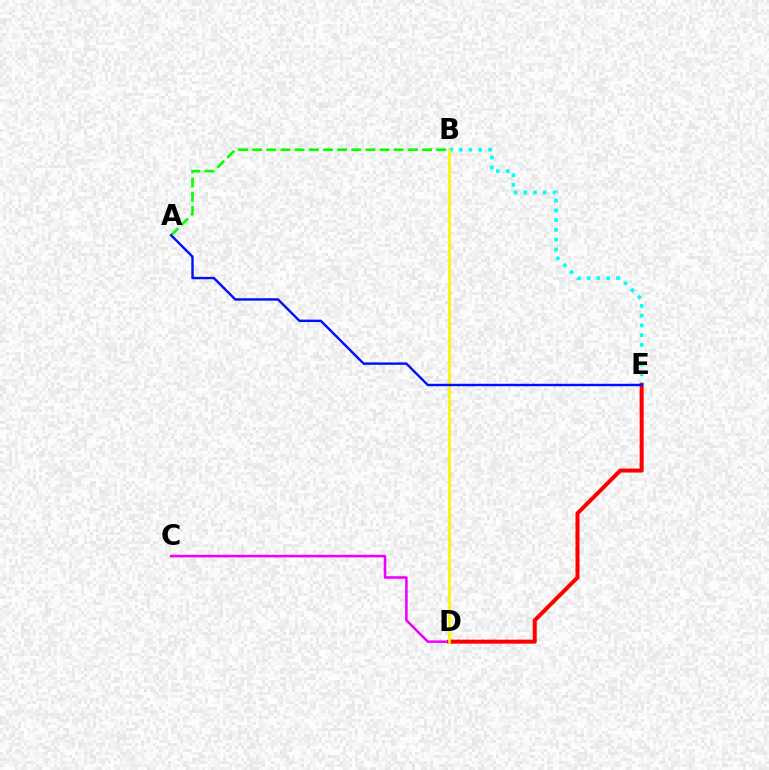{('C', 'D'): [{'color': '#ee00ff', 'line_style': 'solid', 'thickness': 1.83}], ('B', 'E'): [{'color': '#00fff6', 'line_style': 'dotted', 'thickness': 2.65}], ('D', 'E'): [{'color': '#ff0000', 'line_style': 'solid', 'thickness': 2.88}], ('A', 'B'): [{'color': '#08ff00', 'line_style': 'dashed', 'thickness': 1.92}], ('B', 'D'): [{'color': '#fcf500', 'line_style': 'solid', 'thickness': 1.94}], ('A', 'E'): [{'color': '#0010ff', 'line_style': 'solid', 'thickness': 1.74}]}